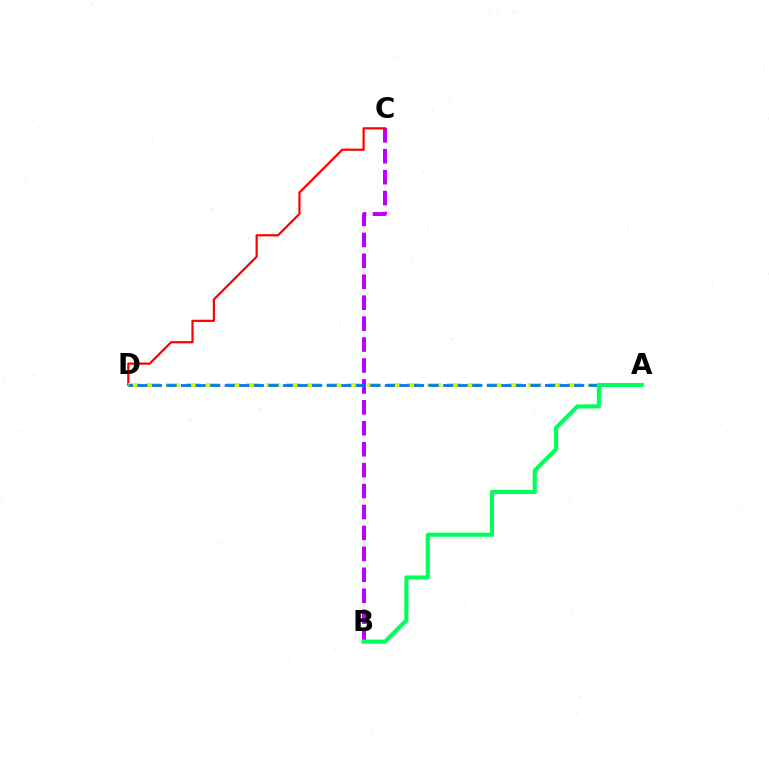{('B', 'C'): [{'color': '#b900ff', 'line_style': 'dashed', 'thickness': 2.84}], ('C', 'D'): [{'color': '#ff0000', 'line_style': 'solid', 'thickness': 1.59}], ('A', 'D'): [{'color': '#d1ff00', 'line_style': 'dashed', 'thickness': 2.73}, {'color': '#0074ff', 'line_style': 'dashed', 'thickness': 1.98}], ('A', 'B'): [{'color': '#00ff5c', 'line_style': 'solid', 'thickness': 2.97}]}